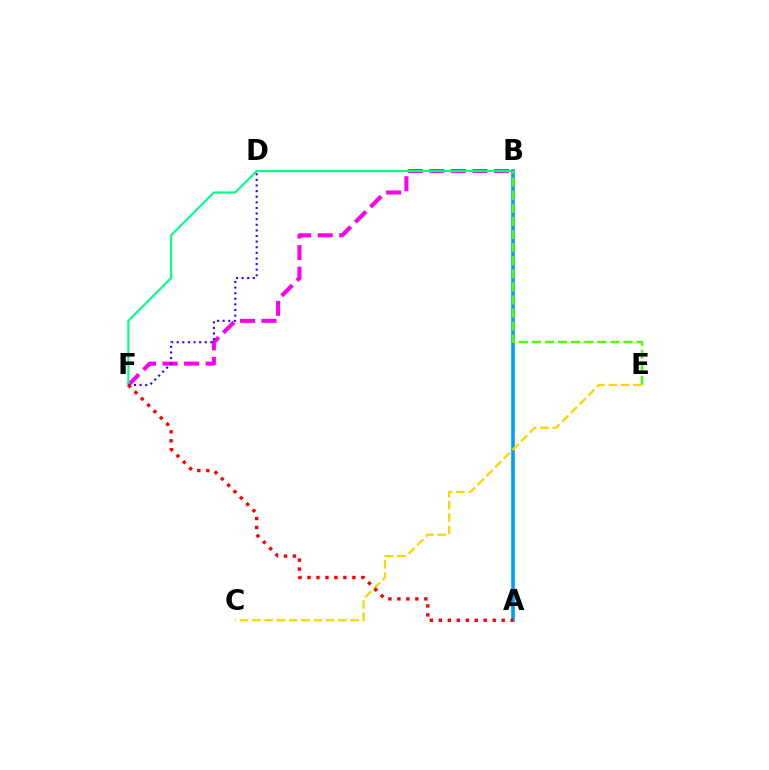{('B', 'F'): [{'color': '#ff00ed', 'line_style': 'dashed', 'thickness': 2.93}, {'color': '#00ff86', 'line_style': 'solid', 'thickness': 1.5}], ('A', 'B'): [{'color': '#009eff', 'line_style': 'solid', 'thickness': 2.61}], ('D', 'F'): [{'color': '#3700ff', 'line_style': 'dotted', 'thickness': 1.52}], ('B', 'E'): [{'color': '#4fff00', 'line_style': 'dashed', 'thickness': 1.78}], ('C', 'E'): [{'color': '#ffd500', 'line_style': 'dashed', 'thickness': 1.67}], ('A', 'F'): [{'color': '#ff0000', 'line_style': 'dotted', 'thickness': 2.44}]}